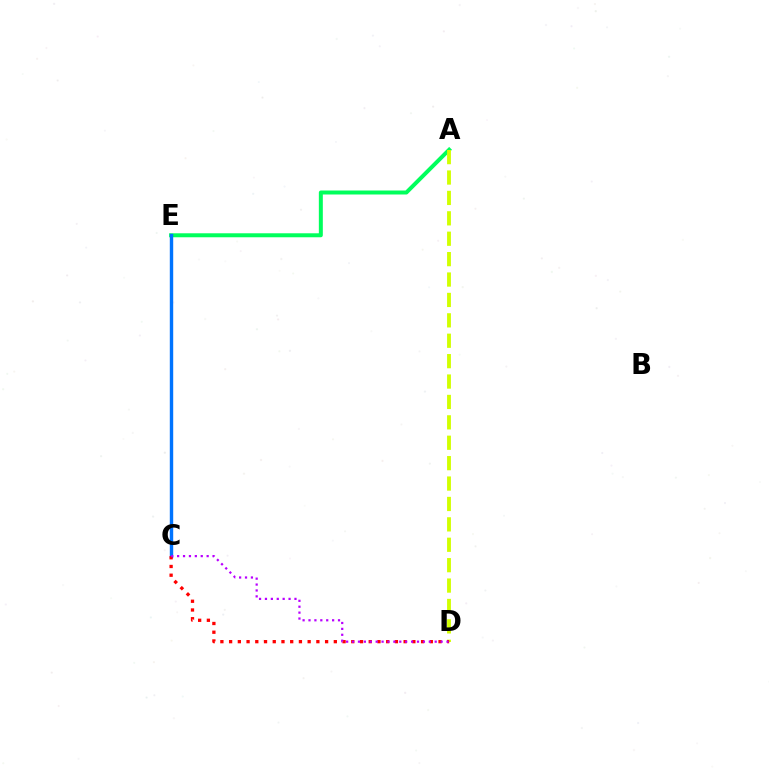{('A', 'E'): [{'color': '#00ff5c', 'line_style': 'solid', 'thickness': 2.87}], ('A', 'D'): [{'color': '#d1ff00', 'line_style': 'dashed', 'thickness': 2.77}], ('C', 'E'): [{'color': '#0074ff', 'line_style': 'solid', 'thickness': 2.46}], ('C', 'D'): [{'color': '#ff0000', 'line_style': 'dotted', 'thickness': 2.37}, {'color': '#b900ff', 'line_style': 'dotted', 'thickness': 1.6}]}